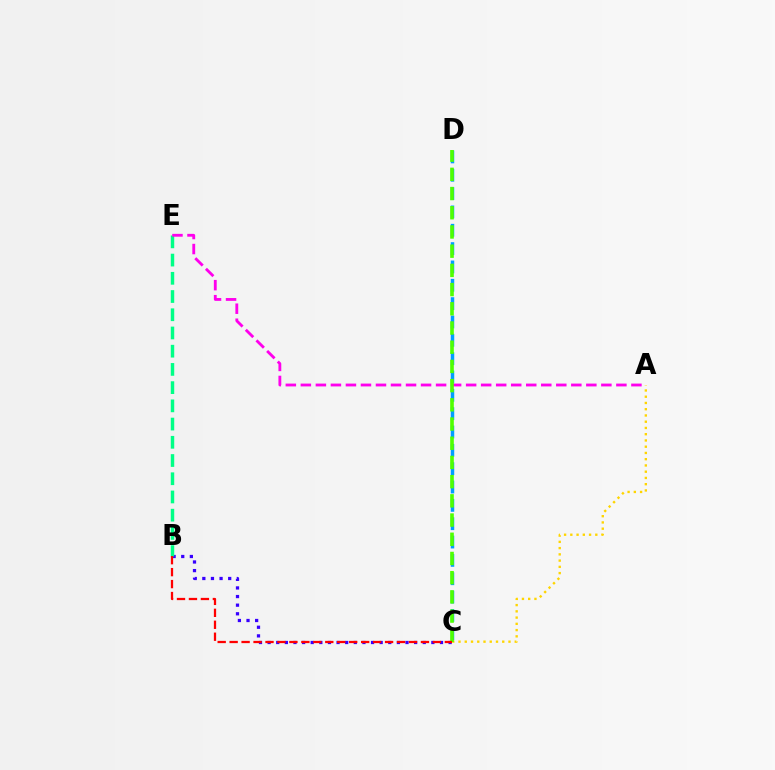{('B', 'C'): [{'color': '#3700ff', 'line_style': 'dotted', 'thickness': 2.34}, {'color': '#ff0000', 'line_style': 'dashed', 'thickness': 1.62}], ('C', 'D'): [{'color': '#009eff', 'line_style': 'dashed', 'thickness': 2.49}, {'color': '#4fff00', 'line_style': 'dashed', 'thickness': 2.61}], ('A', 'C'): [{'color': '#ffd500', 'line_style': 'dotted', 'thickness': 1.7}], ('B', 'E'): [{'color': '#00ff86', 'line_style': 'dashed', 'thickness': 2.48}], ('A', 'E'): [{'color': '#ff00ed', 'line_style': 'dashed', 'thickness': 2.04}]}